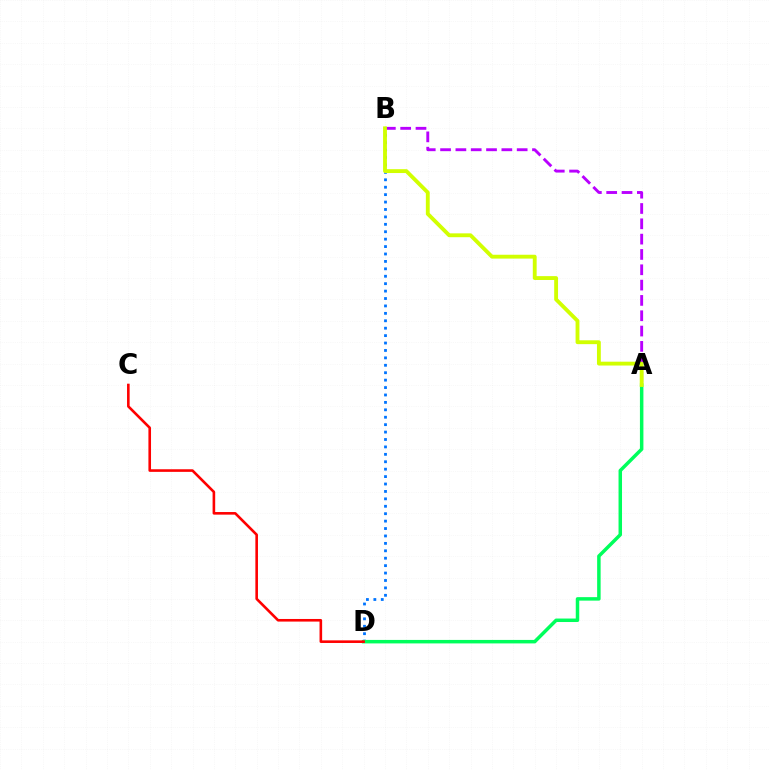{('A', 'B'): [{'color': '#b900ff', 'line_style': 'dashed', 'thickness': 2.08}, {'color': '#d1ff00', 'line_style': 'solid', 'thickness': 2.77}], ('B', 'D'): [{'color': '#0074ff', 'line_style': 'dotted', 'thickness': 2.02}], ('A', 'D'): [{'color': '#00ff5c', 'line_style': 'solid', 'thickness': 2.51}], ('C', 'D'): [{'color': '#ff0000', 'line_style': 'solid', 'thickness': 1.88}]}